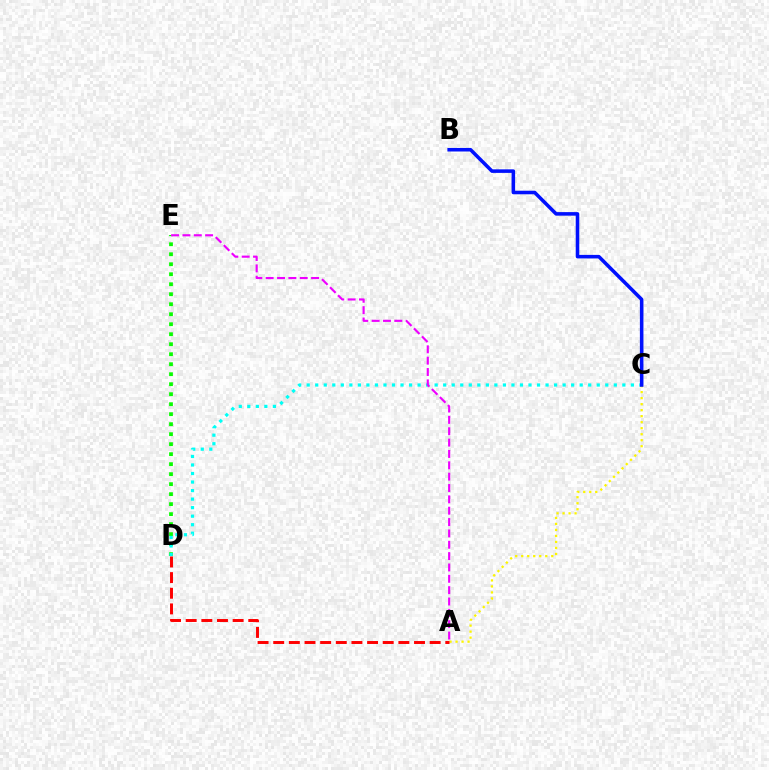{('D', 'E'): [{'color': '#08ff00', 'line_style': 'dotted', 'thickness': 2.72}], ('C', 'D'): [{'color': '#00fff6', 'line_style': 'dotted', 'thickness': 2.32}], ('A', 'C'): [{'color': '#fcf500', 'line_style': 'dotted', 'thickness': 1.63}], ('A', 'D'): [{'color': '#ff0000', 'line_style': 'dashed', 'thickness': 2.13}], ('B', 'C'): [{'color': '#0010ff', 'line_style': 'solid', 'thickness': 2.56}], ('A', 'E'): [{'color': '#ee00ff', 'line_style': 'dashed', 'thickness': 1.54}]}